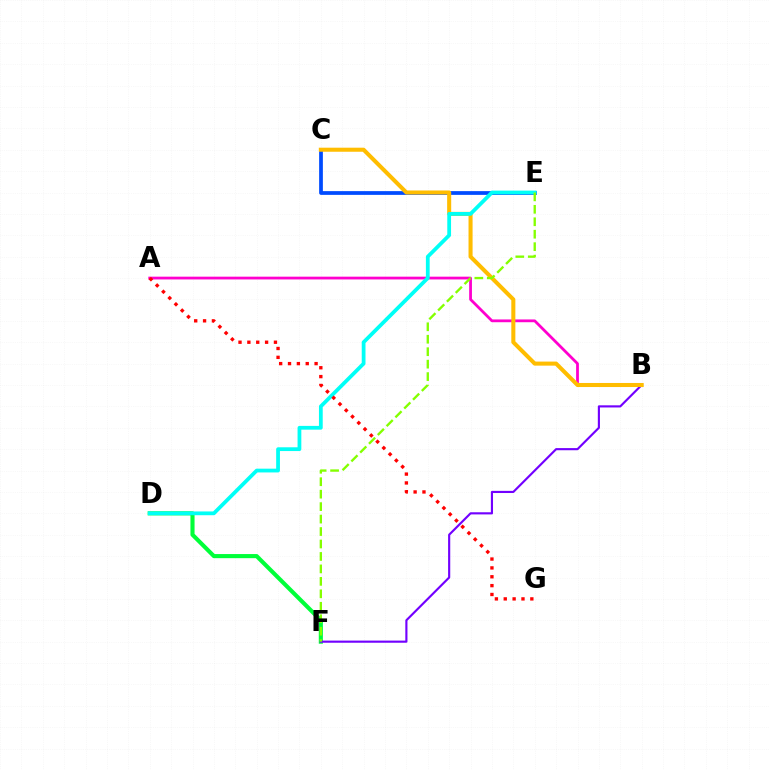{('D', 'F'): [{'color': '#00ff39', 'line_style': 'solid', 'thickness': 2.96}], ('B', 'F'): [{'color': '#7200ff', 'line_style': 'solid', 'thickness': 1.54}], ('A', 'B'): [{'color': '#ff00cf', 'line_style': 'solid', 'thickness': 2.0}], ('C', 'E'): [{'color': '#004bff', 'line_style': 'solid', 'thickness': 2.7}], ('B', 'C'): [{'color': '#ffbd00', 'line_style': 'solid', 'thickness': 2.92}], ('D', 'E'): [{'color': '#00fff6', 'line_style': 'solid', 'thickness': 2.71}], ('A', 'G'): [{'color': '#ff0000', 'line_style': 'dotted', 'thickness': 2.41}], ('E', 'F'): [{'color': '#84ff00', 'line_style': 'dashed', 'thickness': 1.69}]}